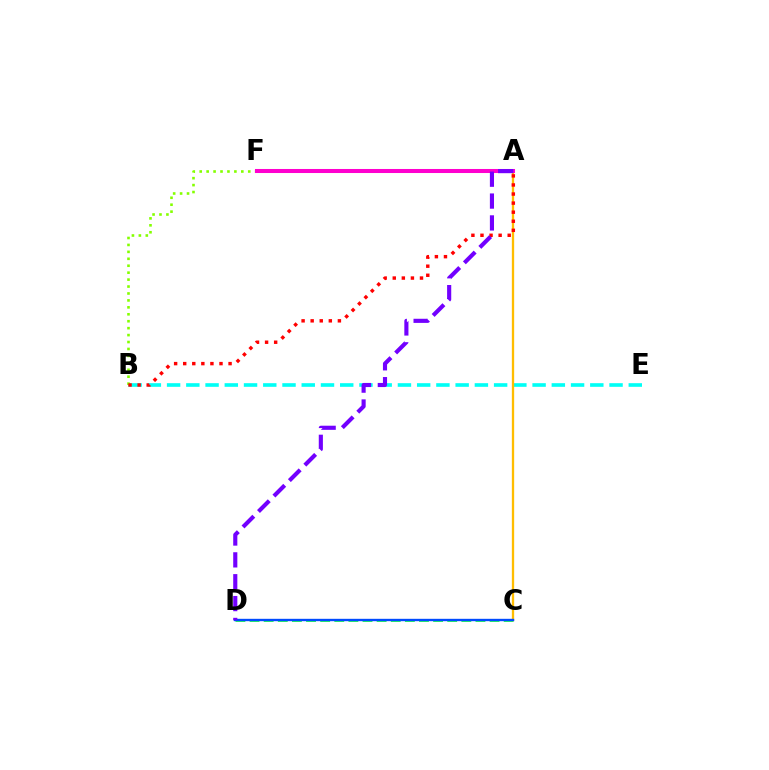{('C', 'D'): [{'color': '#00ff39', 'line_style': 'dashed', 'thickness': 1.92}, {'color': '#004bff', 'line_style': 'solid', 'thickness': 1.71}], ('B', 'E'): [{'color': '#00fff6', 'line_style': 'dashed', 'thickness': 2.61}], ('B', 'F'): [{'color': '#84ff00', 'line_style': 'dotted', 'thickness': 1.88}], ('A', 'C'): [{'color': '#ffbd00', 'line_style': 'solid', 'thickness': 1.66}], ('A', 'F'): [{'color': '#ff00cf', 'line_style': 'solid', 'thickness': 2.91}], ('A', 'B'): [{'color': '#ff0000', 'line_style': 'dotted', 'thickness': 2.47}], ('A', 'D'): [{'color': '#7200ff', 'line_style': 'dashed', 'thickness': 2.97}]}